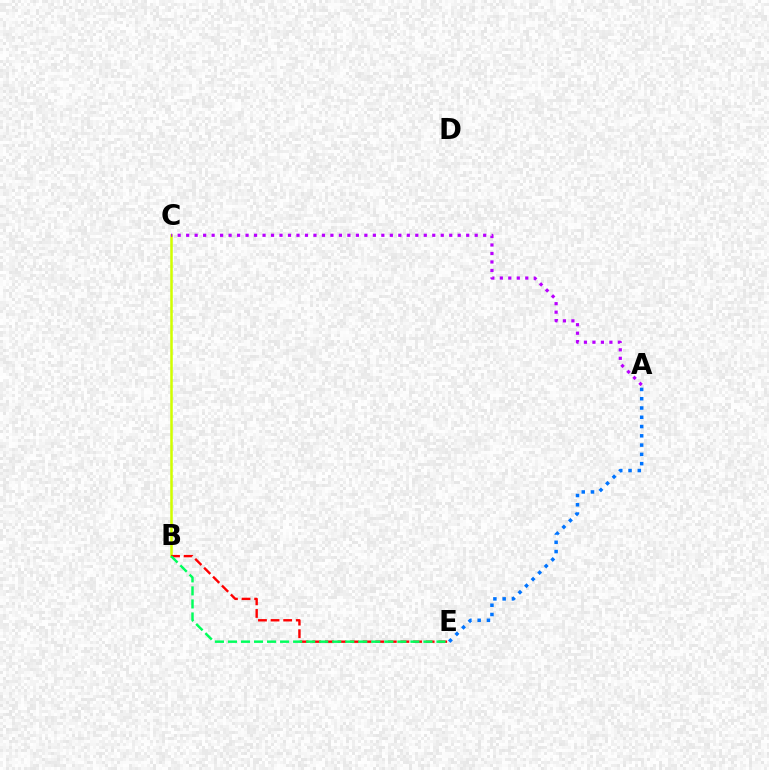{('B', 'C'): [{'color': '#d1ff00', 'line_style': 'solid', 'thickness': 1.82}], ('A', 'E'): [{'color': '#0074ff', 'line_style': 'dotted', 'thickness': 2.52}], ('B', 'E'): [{'color': '#ff0000', 'line_style': 'dashed', 'thickness': 1.71}, {'color': '#00ff5c', 'line_style': 'dashed', 'thickness': 1.77}], ('A', 'C'): [{'color': '#b900ff', 'line_style': 'dotted', 'thickness': 2.31}]}